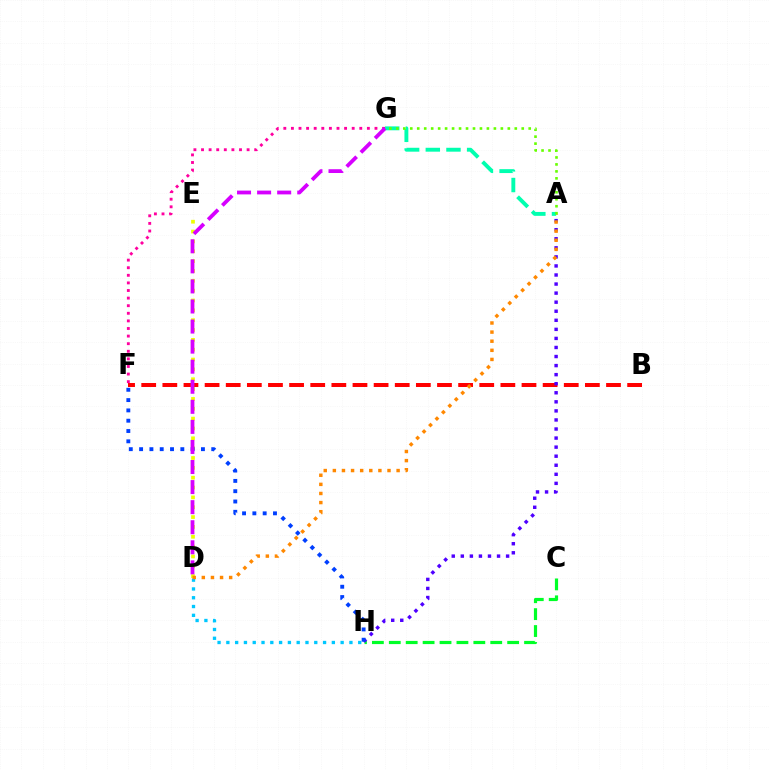{('D', 'H'): [{'color': '#00c7ff', 'line_style': 'dotted', 'thickness': 2.39}], ('D', 'E'): [{'color': '#eeff00', 'line_style': 'dotted', 'thickness': 2.67}], ('B', 'F'): [{'color': '#ff0000', 'line_style': 'dashed', 'thickness': 2.87}], ('F', 'G'): [{'color': '#ff00a0', 'line_style': 'dotted', 'thickness': 2.06}], ('C', 'H'): [{'color': '#00ff27', 'line_style': 'dashed', 'thickness': 2.3}], ('A', 'H'): [{'color': '#4f00ff', 'line_style': 'dotted', 'thickness': 2.46}], ('A', 'D'): [{'color': '#ff8800', 'line_style': 'dotted', 'thickness': 2.47}], ('A', 'G'): [{'color': '#00ffaf', 'line_style': 'dashed', 'thickness': 2.81}, {'color': '#66ff00', 'line_style': 'dotted', 'thickness': 1.89}], ('F', 'H'): [{'color': '#003fff', 'line_style': 'dotted', 'thickness': 2.8}], ('D', 'G'): [{'color': '#d600ff', 'line_style': 'dashed', 'thickness': 2.73}]}